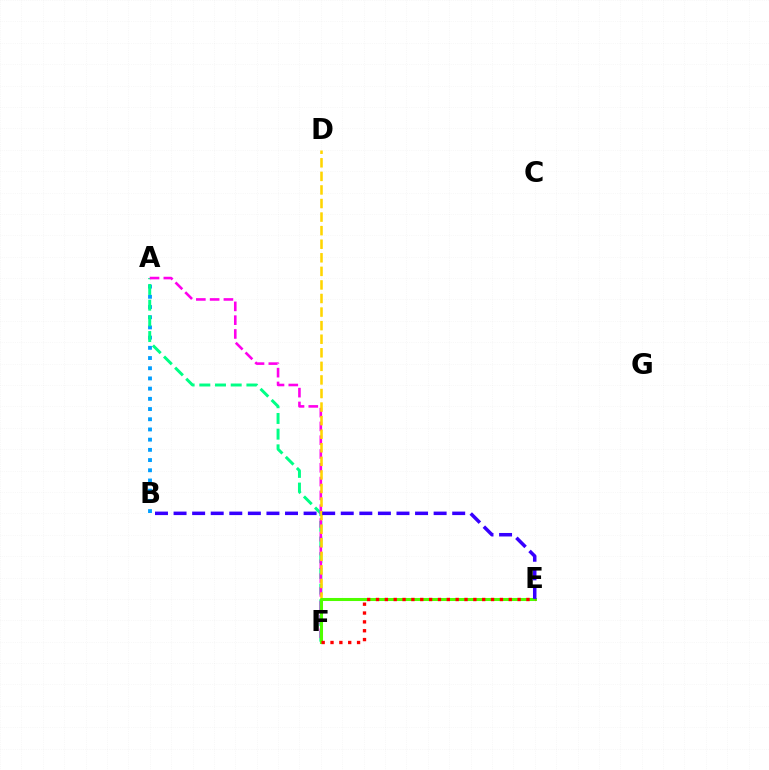{('A', 'B'): [{'color': '#009eff', 'line_style': 'dotted', 'thickness': 2.77}], ('A', 'F'): [{'color': '#00ff86', 'line_style': 'dashed', 'thickness': 2.13}, {'color': '#ff00ed', 'line_style': 'dashed', 'thickness': 1.87}], ('D', 'F'): [{'color': '#ffd500', 'line_style': 'dashed', 'thickness': 1.84}], ('E', 'F'): [{'color': '#4fff00', 'line_style': 'solid', 'thickness': 2.19}, {'color': '#ff0000', 'line_style': 'dotted', 'thickness': 2.4}], ('B', 'E'): [{'color': '#3700ff', 'line_style': 'dashed', 'thickness': 2.52}]}